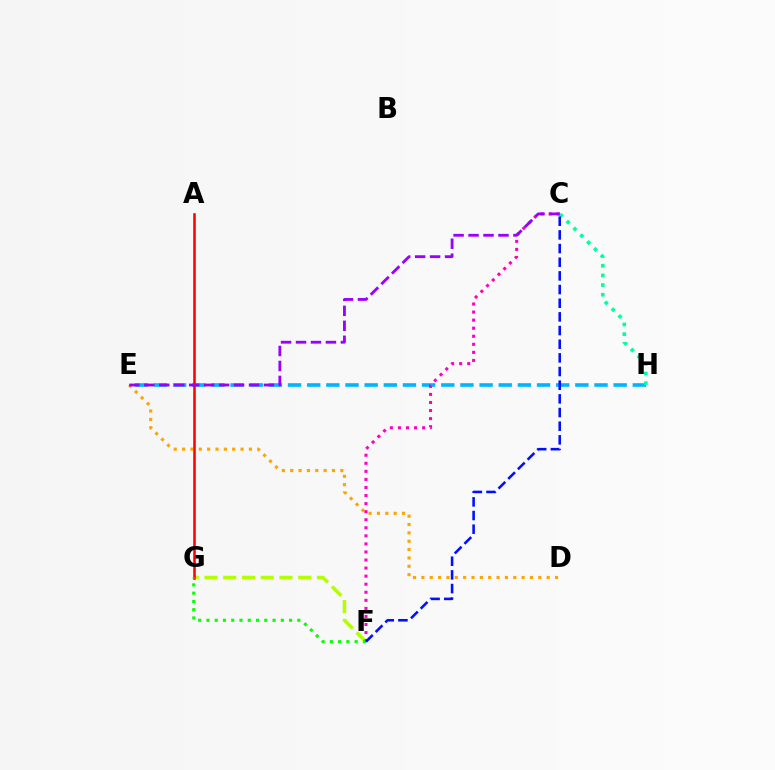{('E', 'H'): [{'color': '#00b5ff', 'line_style': 'dashed', 'thickness': 2.6}], ('F', 'G'): [{'color': '#b3ff00', 'line_style': 'dashed', 'thickness': 2.55}, {'color': '#08ff00', 'line_style': 'dotted', 'thickness': 2.25}], ('C', 'H'): [{'color': '#00ff9d', 'line_style': 'dotted', 'thickness': 2.63}], ('D', 'E'): [{'color': '#ffa500', 'line_style': 'dotted', 'thickness': 2.27}], ('A', 'G'): [{'color': '#ff0000', 'line_style': 'solid', 'thickness': 1.83}], ('C', 'F'): [{'color': '#ff00bd', 'line_style': 'dotted', 'thickness': 2.19}, {'color': '#0010ff', 'line_style': 'dashed', 'thickness': 1.86}], ('C', 'E'): [{'color': '#9b00ff', 'line_style': 'dashed', 'thickness': 2.03}]}